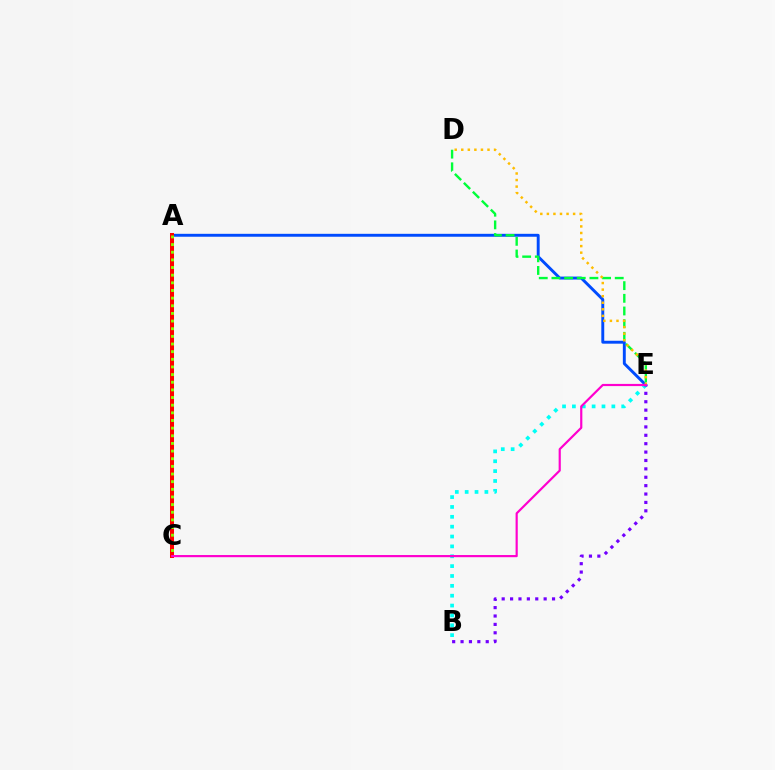{('A', 'E'): [{'color': '#004bff', 'line_style': 'solid', 'thickness': 2.1}], ('D', 'E'): [{'color': '#00ff39', 'line_style': 'dashed', 'thickness': 1.72}, {'color': '#ffbd00', 'line_style': 'dotted', 'thickness': 1.78}], ('B', 'E'): [{'color': '#00fff6', 'line_style': 'dotted', 'thickness': 2.68}, {'color': '#7200ff', 'line_style': 'dotted', 'thickness': 2.28}], ('A', 'C'): [{'color': '#ff0000', 'line_style': 'solid', 'thickness': 2.89}, {'color': '#84ff00', 'line_style': 'dotted', 'thickness': 2.08}], ('C', 'E'): [{'color': '#ff00cf', 'line_style': 'solid', 'thickness': 1.57}]}